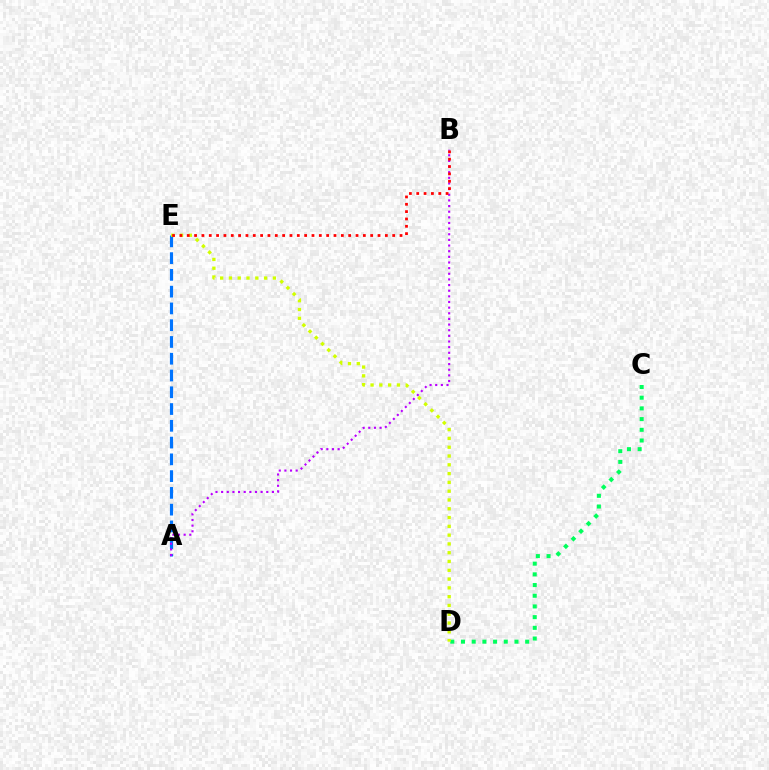{('A', 'E'): [{'color': '#0074ff', 'line_style': 'dashed', 'thickness': 2.28}], ('C', 'D'): [{'color': '#00ff5c', 'line_style': 'dotted', 'thickness': 2.91}], ('A', 'B'): [{'color': '#b900ff', 'line_style': 'dotted', 'thickness': 1.53}], ('D', 'E'): [{'color': '#d1ff00', 'line_style': 'dotted', 'thickness': 2.39}], ('B', 'E'): [{'color': '#ff0000', 'line_style': 'dotted', 'thickness': 1.99}]}